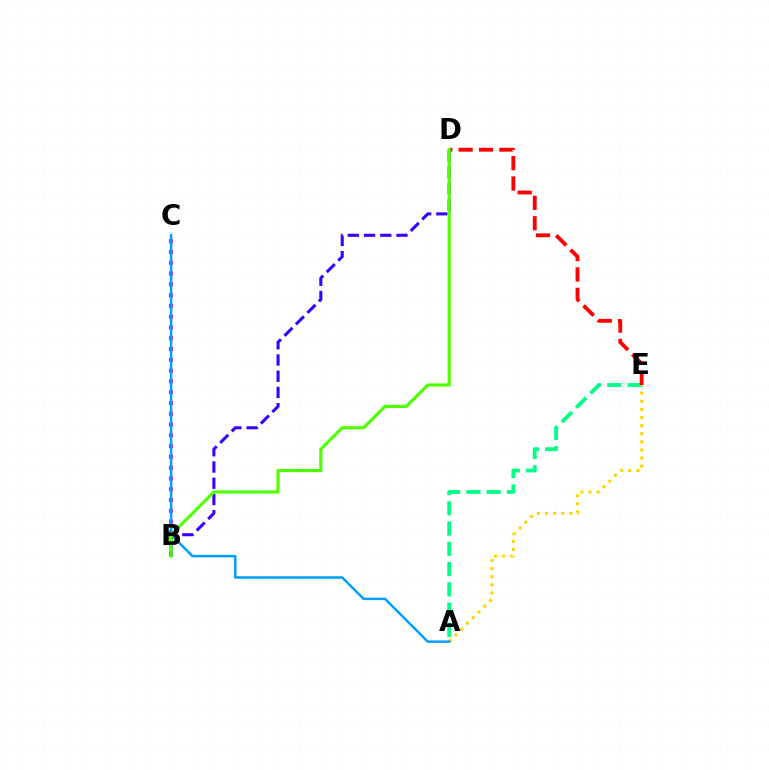{('B', 'C'): [{'color': '#ff00ed', 'line_style': 'dotted', 'thickness': 2.93}], ('B', 'D'): [{'color': '#3700ff', 'line_style': 'dashed', 'thickness': 2.21}, {'color': '#4fff00', 'line_style': 'solid', 'thickness': 2.27}], ('A', 'E'): [{'color': '#ffd500', 'line_style': 'dotted', 'thickness': 2.2}, {'color': '#00ff86', 'line_style': 'dashed', 'thickness': 2.75}], ('A', 'C'): [{'color': '#009eff', 'line_style': 'solid', 'thickness': 1.79}], ('D', 'E'): [{'color': '#ff0000', 'line_style': 'dashed', 'thickness': 2.77}]}